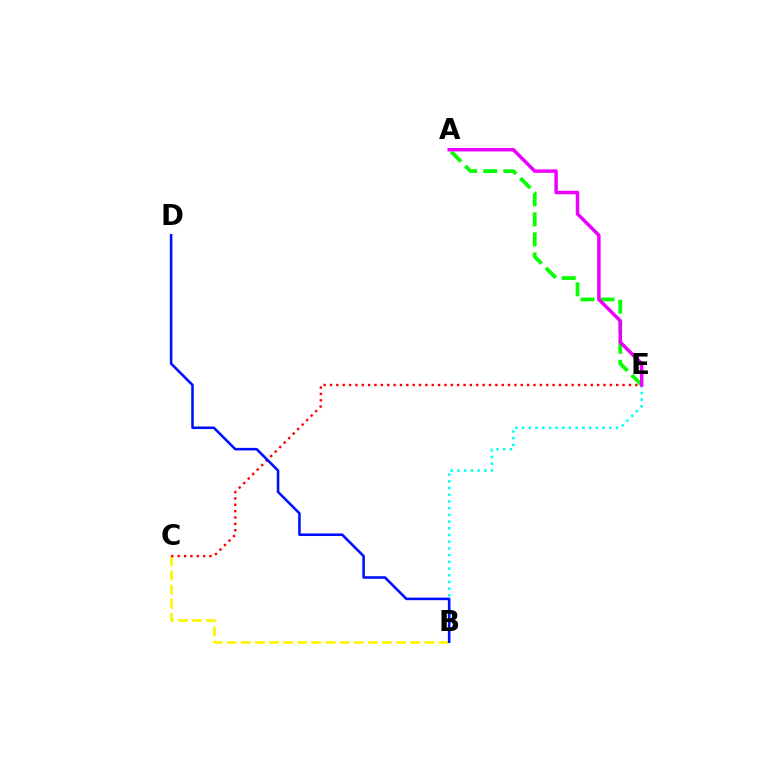{('A', 'E'): [{'color': '#08ff00', 'line_style': 'dashed', 'thickness': 2.72}, {'color': '#ee00ff', 'line_style': 'solid', 'thickness': 2.5}], ('B', 'E'): [{'color': '#00fff6', 'line_style': 'dotted', 'thickness': 1.82}], ('B', 'C'): [{'color': '#fcf500', 'line_style': 'dashed', 'thickness': 1.92}], ('C', 'E'): [{'color': '#ff0000', 'line_style': 'dotted', 'thickness': 1.73}], ('B', 'D'): [{'color': '#0010ff', 'line_style': 'solid', 'thickness': 1.85}]}